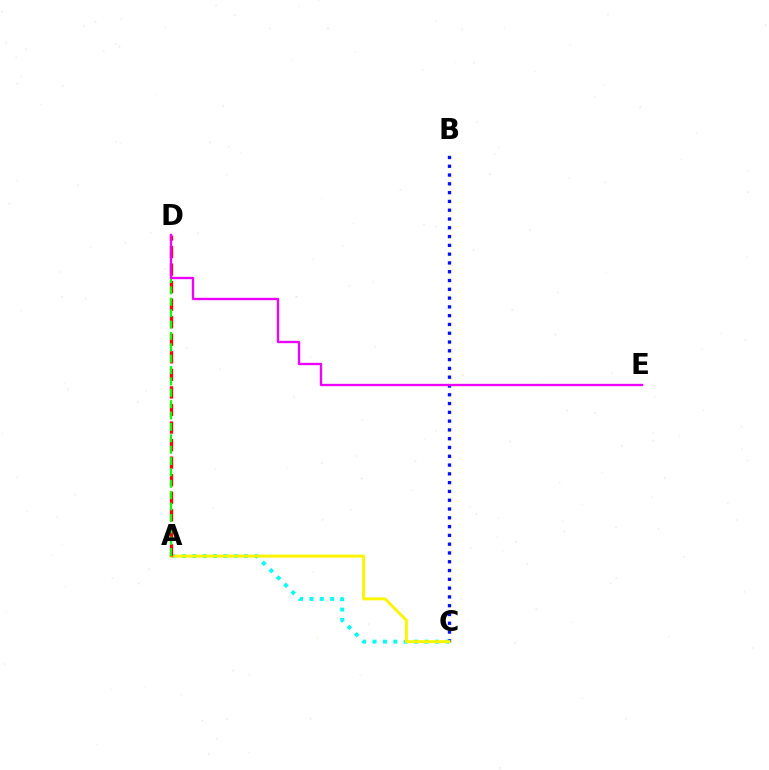{('B', 'C'): [{'color': '#0010ff', 'line_style': 'dotted', 'thickness': 2.39}], ('A', 'C'): [{'color': '#00fff6', 'line_style': 'dotted', 'thickness': 2.82}, {'color': '#fcf500', 'line_style': 'solid', 'thickness': 2.13}], ('A', 'D'): [{'color': '#ff0000', 'line_style': 'dashed', 'thickness': 2.38}, {'color': '#08ff00', 'line_style': 'dashed', 'thickness': 1.55}], ('D', 'E'): [{'color': '#ee00ff', 'line_style': 'solid', 'thickness': 1.69}]}